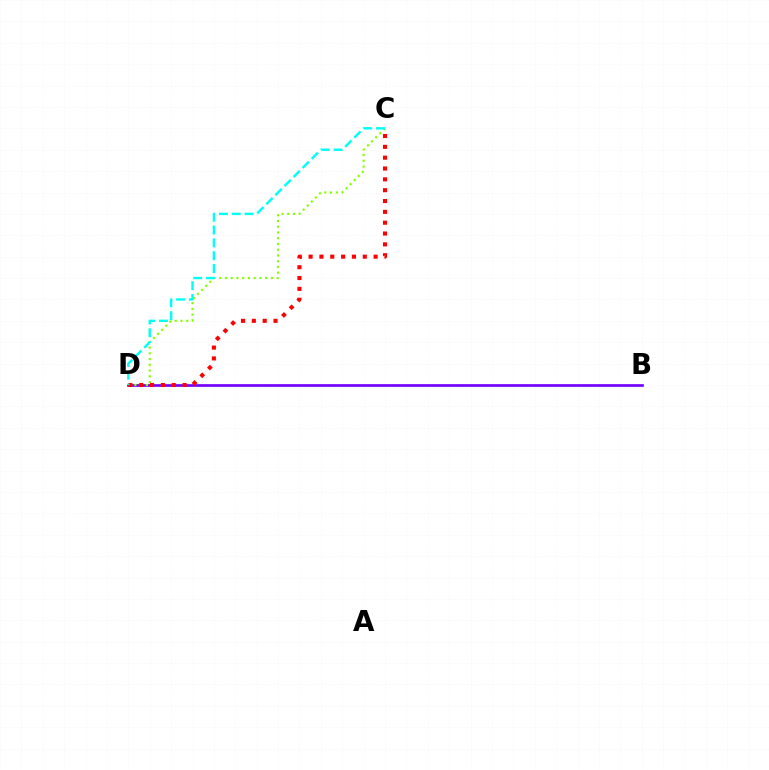{('B', 'D'): [{'color': '#7200ff', 'line_style': 'solid', 'thickness': 1.93}], ('C', 'D'): [{'color': '#84ff00', 'line_style': 'dotted', 'thickness': 1.56}, {'color': '#ff0000', 'line_style': 'dotted', 'thickness': 2.94}, {'color': '#00fff6', 'line_style': 'dashed', 'thickness': 1.74}]}